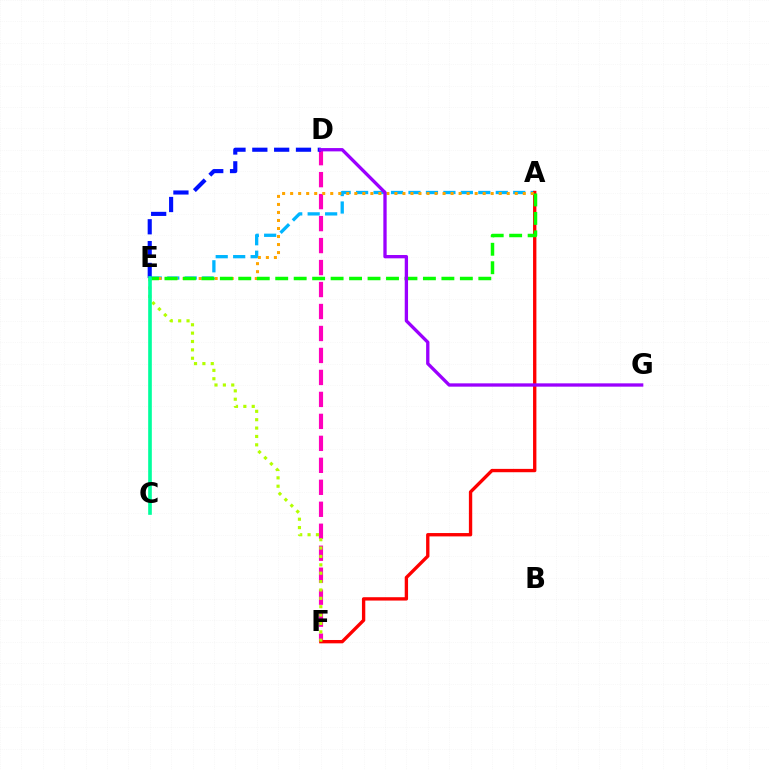{('D', 'F'): [{'color': '#ff00bd', 'line_style': 'dashed', 'thickness': 2.99}], ('A', 'E'): [{'color': '#00b5ff', 'line_style': 'dashed', 'thickness': 2.37}, {'color': '#ffa500', 'line_style': 'dotted', 'thickness': 2.18}, {'color': '#08ff00', 'line_style': 'dashed', 'thickness': 2.51}], ('A', 'F'): [{'color': '#ff0000', 'line_style': 'solid', 'thickness': 2.41}], ('D', 'E'): [{'color': '#0010ff', 'line_style': 'dashed', 'thickness': 2.97}], ('E', 'F'): [{'color': '#b3ff00', 'line_style': 'dotted', 'thickness': 2.28}], ('C', 'E'): [{'color': '#00ff9d', 'line_style': 'solid', 'thickness': 2.63}], ('D', 'G'): [{'color': '#9b00ff', 'line_style': 'solid', 'thickness': 2.39}]}